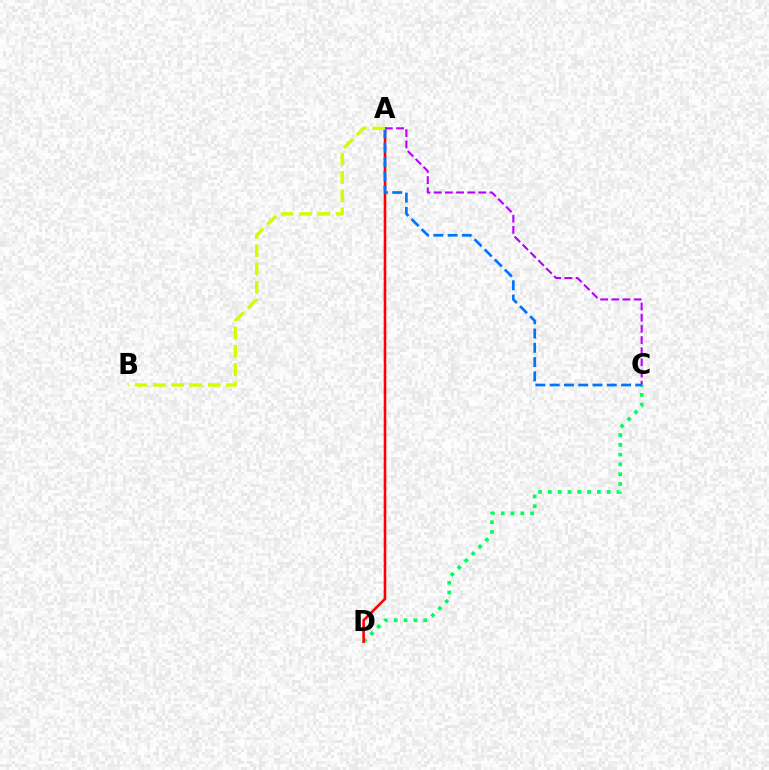{('C', 'D'): [{'color': '#00ff5c', 'line_style': 'dotted', 'thickness': 2.66}], ('A', 'D'): [{'color': '#ff0000', 'line_style': 'solid', 'thickness': 1.86}], ('A', 'C'): [{'color': '#b900ff', 'line_style': 'dashed', 'thickness': 1.52}, {'color': '#0074ff', 'line_style': 'dashed', 'thickness': 1.94}], ('A', 'B'): [{'color': '#d1ff00', 'line_style': 'dashed', 'thickness': 2.48}]}